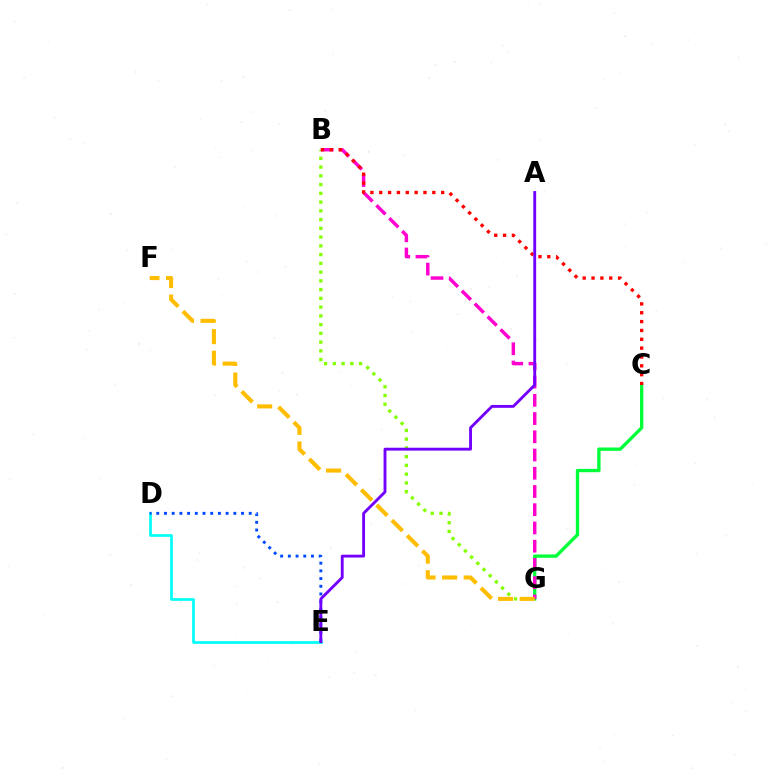{('D', 'E'): [{'color': '#00fff6', 'line_style': 'solid', 'thickness': 1.94}, {'color': '#004bff', 'line_style': 'dotted', 'thickness': 2.09}], ('B', 'G'): [{'color': '#84ff00', 'line_style': 'dotted', 'thickness': 2.38}, {'color': '#ff00cf', 'line_style': 'dashed', 'thickness': 2.48}], ('C', 'G'): [{'color': '#00ff39', 'line_style': 'solid', 'thickness': 2.4}], ('F', 'G'): [{'color': '#ffbd00', 'line_style': 'dashed', 'thickness': 2.93}], ('B', 'C'): [{'color': '#ff0000', 'line_style': 'dotted', 'thickness': 2.4}], ('A', 'E'): [{'color': '#7200ff', 'line_style': 'solid', 'thickness': 2.07}]}